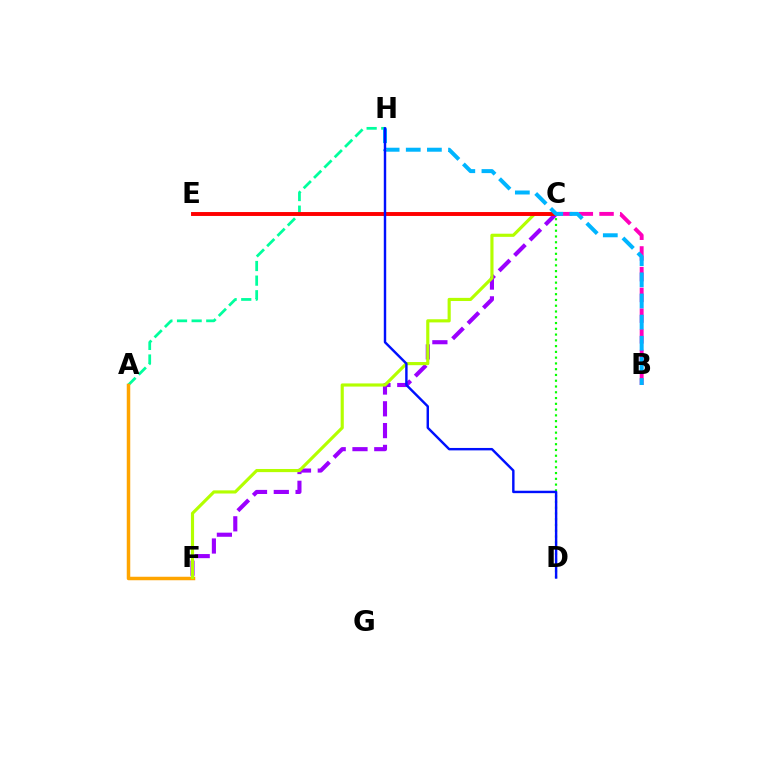{('B', 'C'): [{'color': '#ff00bd', 'line_style': 'dashed', 'thickness': 2.81}], ('A', 'H'): [{'color': '#00ff9d', 'line_style': 'dashed', 'thickness': 1.99}], ('C', 'D'): [{'color': '#08ff00', 'line_style': 'dotted', 'thickness': 1.57}], ('A', 'F'): [{'color': '#ffa500', 'line_style': 'solid', 'thickness': 2.52}], ('C', 'F'): [{'color': '#9b00ff', 'line_style': 'dashed', 'thickness': 2.96}, {'color': '#b3ff00', 'line_style': 'solid', 'thickness': 2.26}], ('C', 'E'): [{'color': '#ff0000', 'line_style': 'solid', 'thickness': 2.82}], ('B', 'H'): [{'color': '#00b5ff', 'line_style': 'dashed', 'thickness': 2.87}], ('D', 'H'): [{'color': '#0010ff', 'line_style': 'solid', 'thickness': 1.75}]}